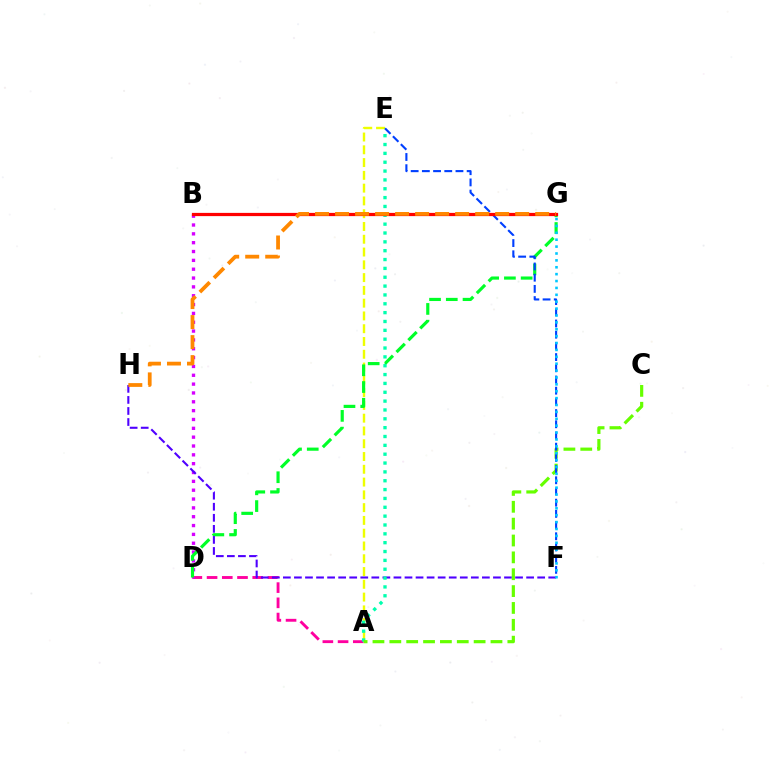{('A', 'E'): [{'color': '#eeff00', 'line_style': 'dashed', 'thickness': 1.74}, {'color': '#00ffaf', 'line_style': 'dotted', 'thickness': 2.4}], ('A', 'D'): [{'color': '#ff00a0', 'line_style': 'dashed', 'thickness': 2.07}], ('B', 'D'): [{'color': '#d600ff', 'line_style': 'dotted', 'thickness': 2.4}], ('D', 'G'): [{'color': '#00ff27', 'line_style': 'dashed', 'thickness': 2.27}], ('F', 'H'): [{'color': '#4f00ff', 'line_style': 'dashed', 'thickness': 1.5}], ('A', 'C'): [{'color': '#66ff00', 'line_style': 'dashed', 'thickness': 2.29}], ('E', 'F'): [{'color': '#003fff', 'line_style': 'dashed', 'thickness': 1.52}], ('B', 'G'): [{'color': '#ff0000', 'line_style': 'solid', 'thickness': 2.32}], ('G', 'H'): [{'color': '#ff8800', 'line_style': 'dashed', 'thickness': 2.72}], ('F', 'G'): [{'color': '#00c7ff', 'line_style': 'dotted', 'thickness': 1.87}]}